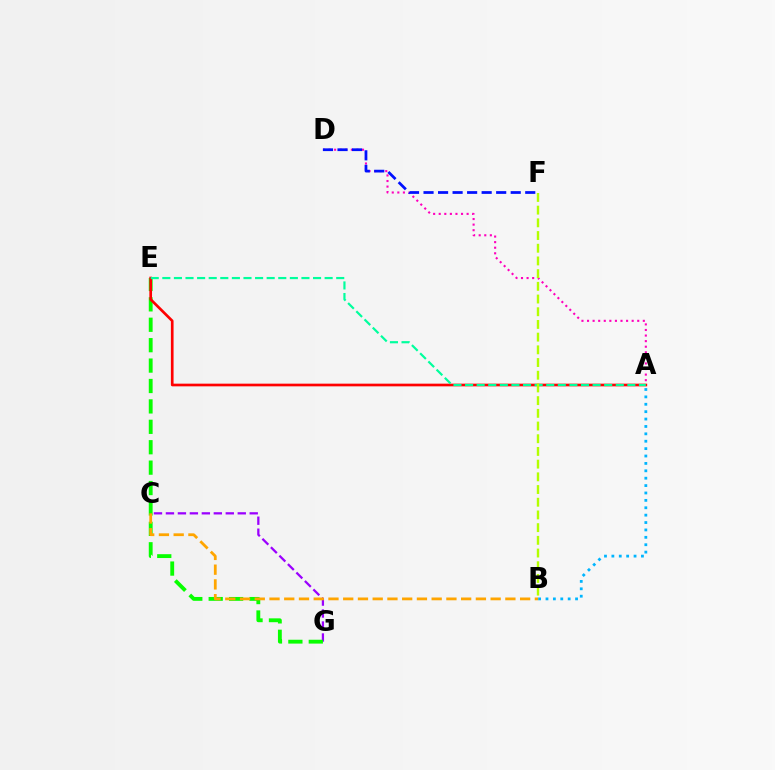{('C', 'G'): [{'color': '#9b00ff', 'line_style': 'dashed', 'thickness': 1.63}], ('A', 'D'): [{'color': '#ff00bd', 'line_style': 'dotted', 'thickness': 1.52}], ('E', 'G'): [{'color': '#08ff00', 'line_style': 'dashed', 'thickness': 2.77}], ('B', 'C'): [{'color': '#ffa500', 'line_style': 'dashed', 'thickness': 2.0}], ('D', 'F'): [{'color': '#0010ff', 'line_style': 'dashed', 'thickness': 1.97}], ('A', 'E'): [{'color': '#ff0000', 'line_style': 'solid', 'thickness': 1.93}, {'color': '#00ff9d', 'line_style': 'dashed', 'thickness': 1.57}], ('B', 'F'): [{'color': '#b3ff00', 'line_style': 'dashed', 'thickness': 1.73}], ('A', 'B'): [{'color': '#00b5ff', 'line_style': 'dotted', 'thickness': 2.01}]}